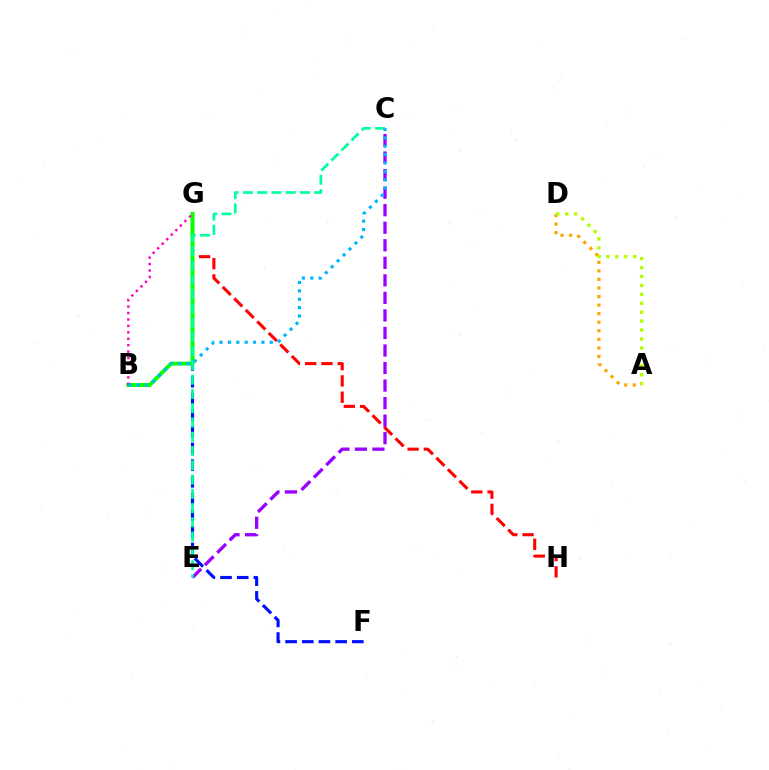{('G', 'H'): [{'color': '#ff0000', 'line_style': 'dashed', 'thickness': 2.21}], ('A', 'D'): [{'color': '#ffa500', 'line_style': 'dotted', 'thickness': 2.33}, {'color': '#b3ff00', 'line_style': 'dotted', 'thickness': 2.43}], ('F', 'G'): [{'color': '#0010ff', 'line_style': 'dashed', 'thickness': 2.27}], ('B', 'G'): [{'color': '#08ff00', 'line_style': 'solid', 'thickness': 2.84}, {'color': '#ff00bd', 'line_style': 'dotted', 'thickness': 1.75}], ('C', 'E'): [{'color': '#9b00ff', 'line_style': 'dashed', 'thickness': 2.38}, {'color': '#00ff9d', 'line_style': 'dashed', 'thickness': 1.94}], ('B', 'C'): [{'color': '#00b5ff', 'line_style': 'dotted', 'thickness': 2.28}]}